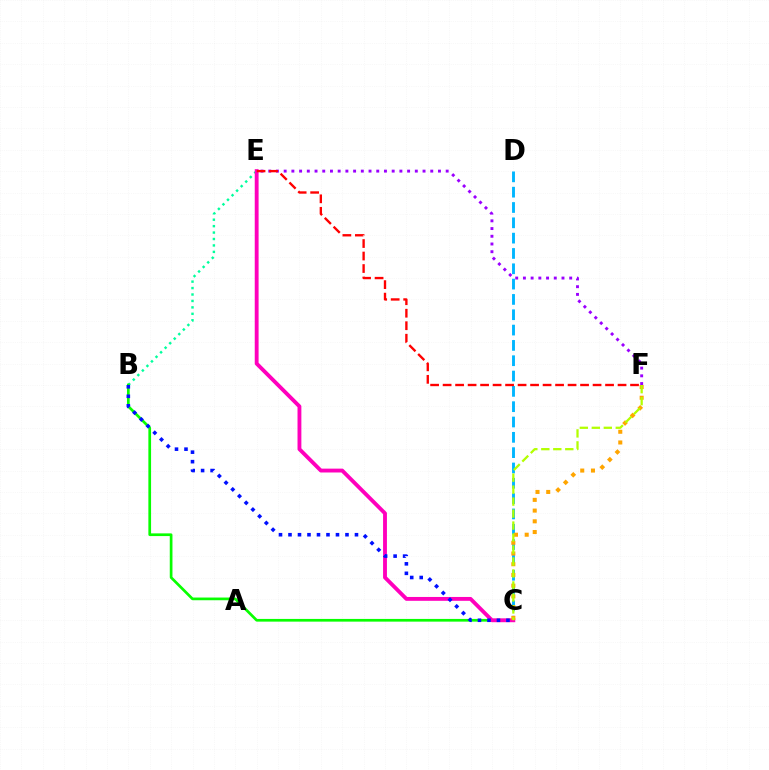{('B', 'E'): [{'color': '#00ff9d', 'line_style': 'dotted', 'thickness': 1.75}], ('E', 'F'): [{'color': '#9b00ff', 'line_style': 'dotted', 'thickness': 2.1}, {'color': '#ff0000', 'line_style': 'dashed', 'thickness': 1.7}], ('C', 'D'): [{'color': '#00b5ff', 'line_style': 'dashed', 'thickness': 2.08}], ('B', 'C'): [{'color': '#08ff00', 'line_style': 'solid', 'thickness': 1.95}, {'color': '#0010ff', 'line_style': 'dotted', 'thickness': 2.58}], ('C', 'E'): [{'color': '#ff00bd', 'line_style': 'solid', 'thickness': 2.78}], ('C', 'F'): [{'color': '#ffa500', 'line_style': 'dotted', 'thickness': 2.91}, {'color': '#b3ff00', 'line_style': 'dashed', 'thickness': 1.63}]}